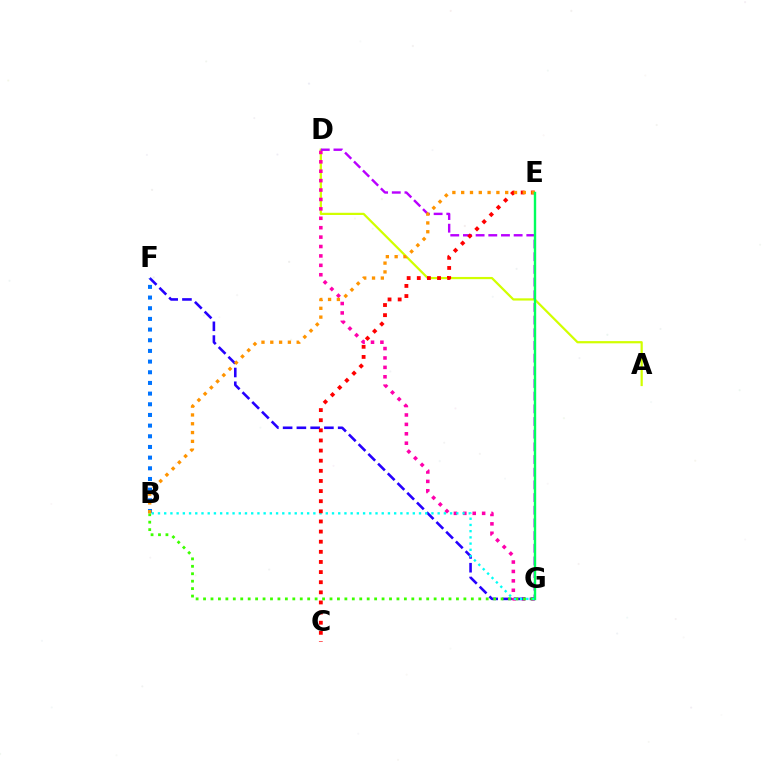{('A', 'D'): [{'color': '#d1ff00', 'line_style': 'solid', 'thickness': 1.6}], ('D', 'G'): [{'color': '#ff00ac', 'line_style': 'dotted', 'thickness': 2.56}, {'color': '#b900ff', 'line_style': 'dashed', 'thickness': 1.72}], ('F', 'G'): [{'color': '#2500ff', 'line_style': 'dashed', 'thickness': 1.87}], ('B', 'G'): [{'color': '#3dff00', 'line_style': 'dotted', 'thickness': 2.02}, {'color': '#00fff6', 'line_style': 'dotted', 'thickness': 1.69}], ('B', 'F'): [{'color': '#0074ff', 'line_style': 'dotted', 'thickness': 2.9}], ('C', 'E'): [{'color': '#ff0000', 'line_style': 'dotted', 'thickness': 2.75}], ('B', 'E'): [{'color': '#ff9400', 'line_style': 'dotted', 'thickness': 2.39}], ('E', 'G'): [{'color': '#00ff5c', 'line_style': 'solid', 'thickness': 1.72}]}